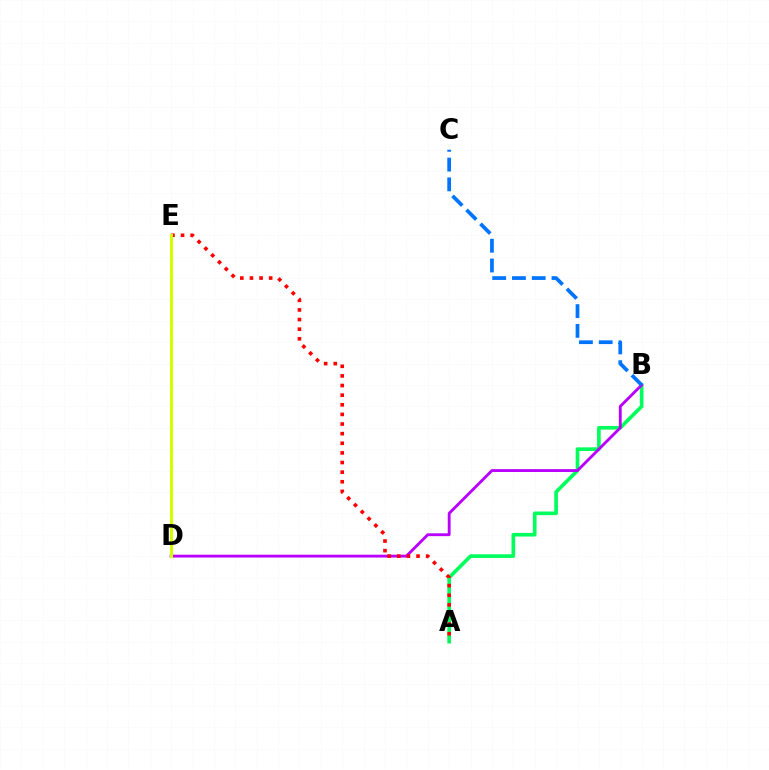{('A', 'B'): [{'color': '#00ff5c', 'line_style': 'solid', 'thickness': 2.62}], ('B', 'D'): [{'color': '#b900ff', 'line_style': 'solid', 'thickness': 2.05}], ('B', 'C'): [{'color': '#0074ff', 'line_style': 'dashed', 'thickness': 2.69}], ('A', 'E'): [{'color': '#ff0000', 'line_style': 'dotted', 'thickness': 2.61}], ('D', 'E'): [{'color': '#d1ff00', 'line_style': 'solid', 'thickness': 2.2}]}